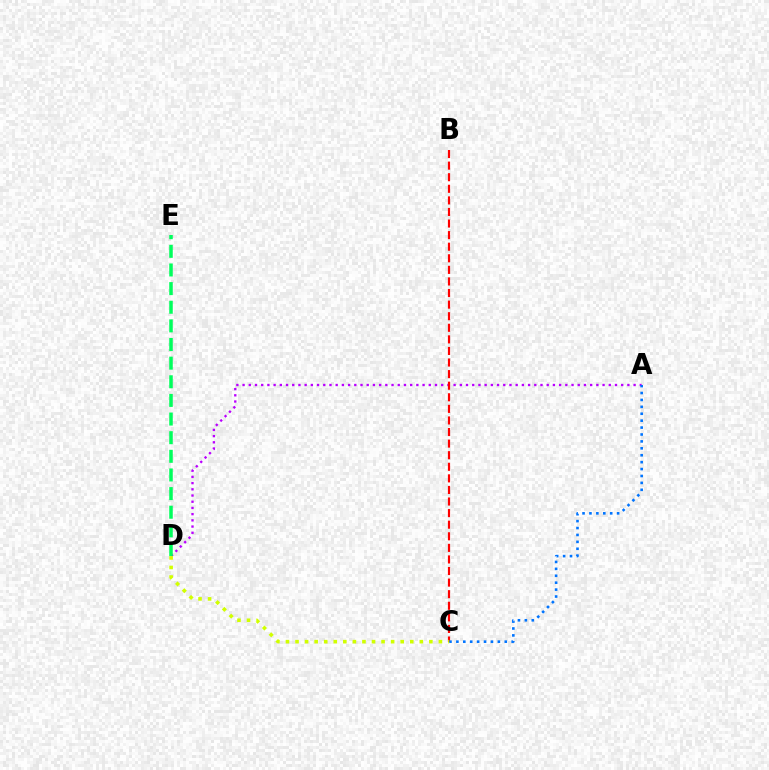{('A', 'D'): [{'color': '#b900ff', 'line_style': 'dotted', 'thickness': 1.69}], ('D', 'E'): [{'color': '#00ff5c', 'line_style': 'dashed', 'thickness': 2.53}], ('B', 'C'): [{'color': '#ff0000', 'line_style': 'dashed', 'thickness': 1.57}], ('A', 'C'): [{'color': '#0074ff', 'line_style': 'dotted', 'thickness': 1.88}], ('C', 'D'): [{'color': '#d1ff00', 'line_style': 'dotted', 'thickness': 2.6}]}